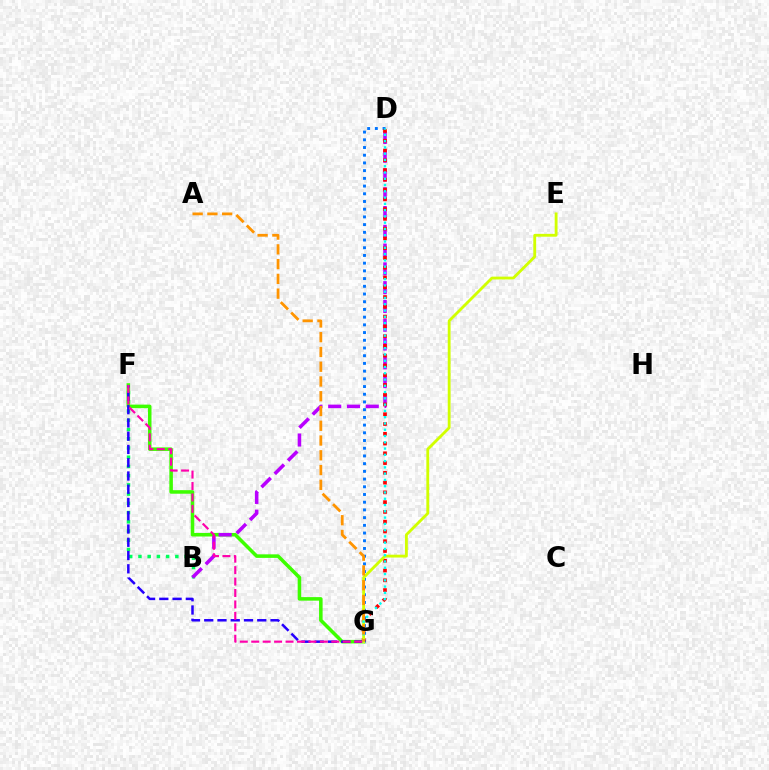{('B', 'F'): [{'color': '#00ff5c', 'line_style': 'dotted', 'thickness': 2.51}], ('F', 'G'): [{'color': '#3dff00', 'line_style': 'solid', 'thickness': 2.55}, {'color': '#2500ff', 'line_style': 'dashed', 'thickness': 1.8}, {'color': '#ff00ac', 'line_style': 'dashed', 'thickness': 1.55}], ('B', 'D'): [{'color': '#b900ff', 'line_style': 'dashed', 'thickness': 2.55}], ('D', 'G'): [{'color': '#0074ff', 'line_style': 'dotted', 'thickness': 2.09}, {'color': '#ff0000', 'line_style': 'dotted', 'thickness': 2.65}, {'color': '#00fff6', 'line_style': 'dotted', 'thickness': 1.7}], ('E', 'G'): [{'color': '#d1ff00', 'line_style': 'solid', 'thickness': 2.05}], ('A', 'G'): [{'color': '#ff9400', 'line_style': 'dashed', 'thickness': 2.01}]}